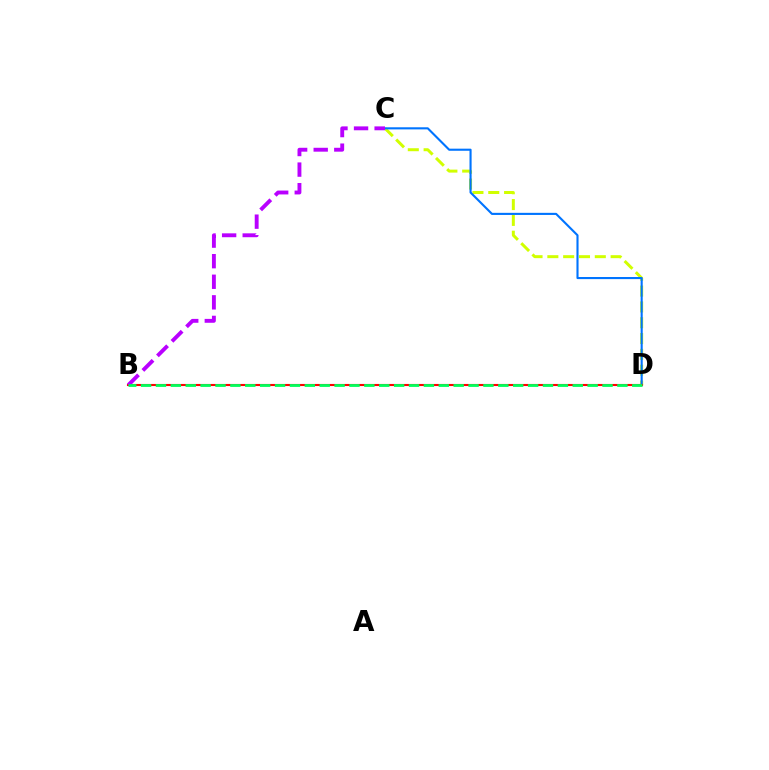{('C', 'D'): [{'color': '#d1ff00', 'line_style': 'dashed', 'thickness': 2.15}, {'color': '#0074ff', 'line_style': 'solid', 'thickness': 1.52}], ('B', 'D'): [{'color': '#ff0000', 'line_style': 'solid', 'thickness': 1.52}, {'color': '#00ff5c', 'line_style': 'dashed', 'thickness': 2.02}], ('B', 'C'): [{'color': '#b900ff', 'line_style': 'dashed', 'thickness': 2.8}]}